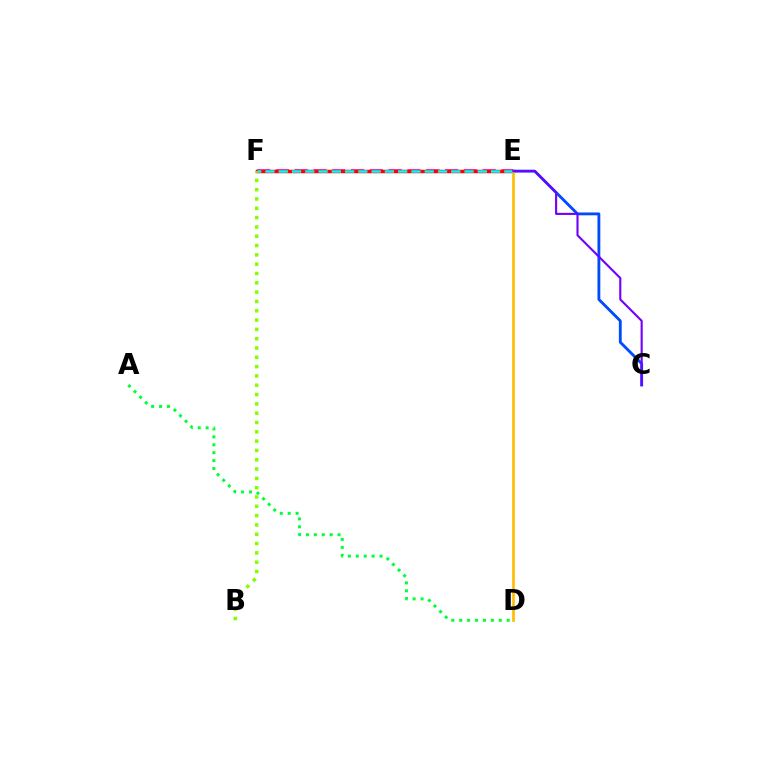{('E', 'F'): [{'color': '#ff00cf', 'line_style': 'dashed', 'thickness': 2.55}, {'color': '#ff0000', 'line_style': 'solid', 'thickness': 2.5}, {'color': '#00fff6', 'line_style': 'dashed', 'thickness': 1.8}], ('A', 'D'): [{'color': '#00ff39', 'line_style': 'dotted', 'thickness': 2.15}], ('C', 'E'): [{'color': '#004bff', 'line_style': 'solid', 'thickness': 2.05}, {'color': '#7200ff', 'line_style': 'solid', 'thickness': 1.52}], ('B', 'F'): [{'color': '#84ff00', 'line_style': 'dotted', 'thickness': 2.53}], ('D', 'E'): [{'color': '#ffbd00', 'line_style': 'solid', 'thickness': 1.92}]}